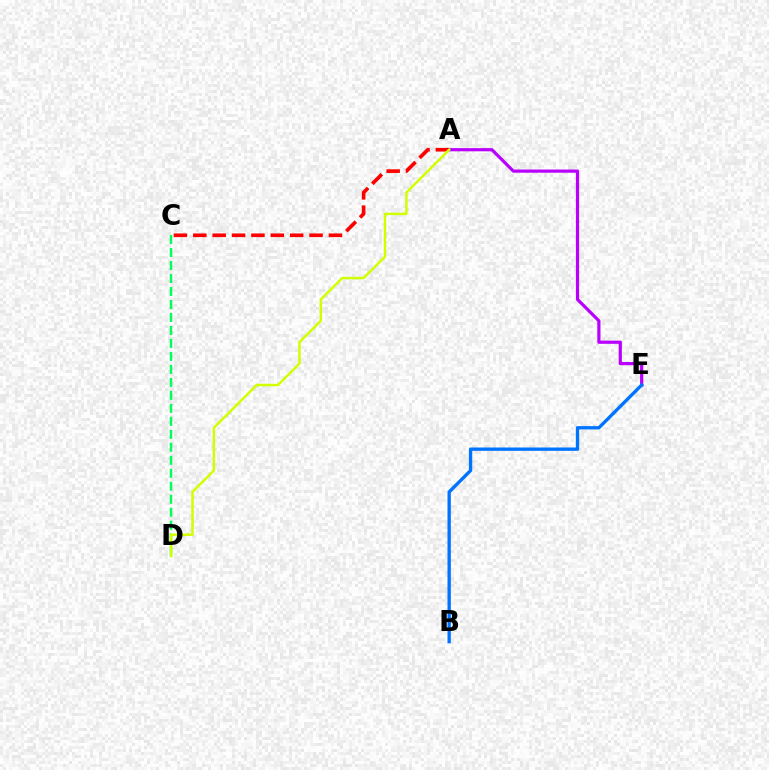{('A', 'E'): [{'color': '#b900ff', 'line_style': 'solid', 'thickness': 2.29}], ('A', 'C'): [{'color': '#ff0000', 'line_style': 'dashed', 'thickness': 2.63}], ('C', 'D'): [{'color': '#00ff5c', 'line_style': 'dashed', 'thickness': 1.76}], ('A', 'D'): [{'color': '#d1ff00', 'line_style': 'solid', 'thickness': 1.78}], ('B', 'E'): [{'color': '#0074ff', 'line_style': 'solid', 'thickness': 2.4}]}